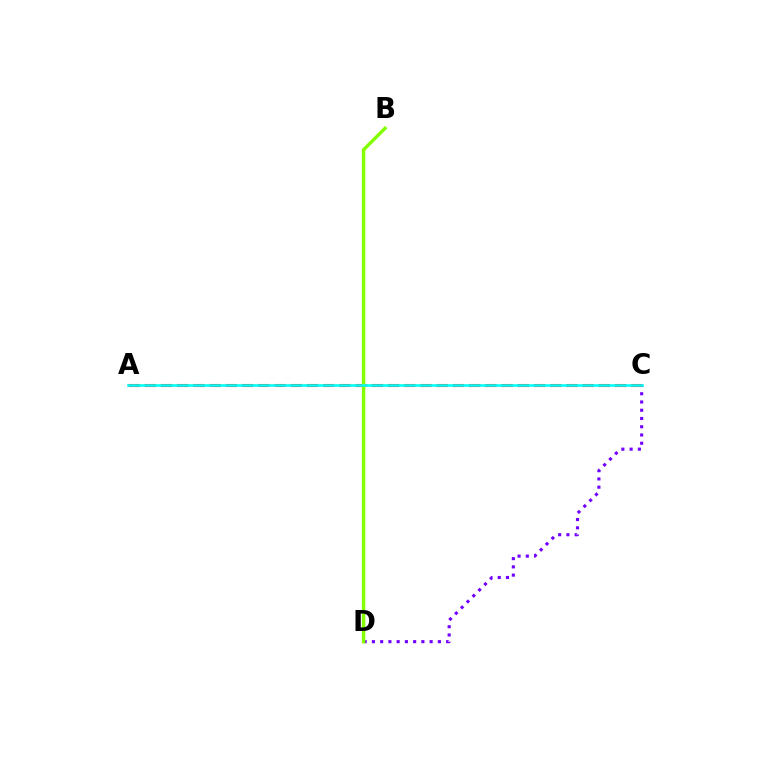{('C', 'D'): [{'color': '#7200ff', 'line_style': 'dotted', 'thickness': 2.24}], ('A', 'C'): [{'color': '#ff0000', 'line_style': 'dashed', 'thickness': 2.2}, {'color': '#00fff6', 'line_style': 'solid', 'thickness': 1.86}], ('B', 'D'): [{'color': '#84ff00', 'line_style': 'solid', 'thickness': 2.48}]}